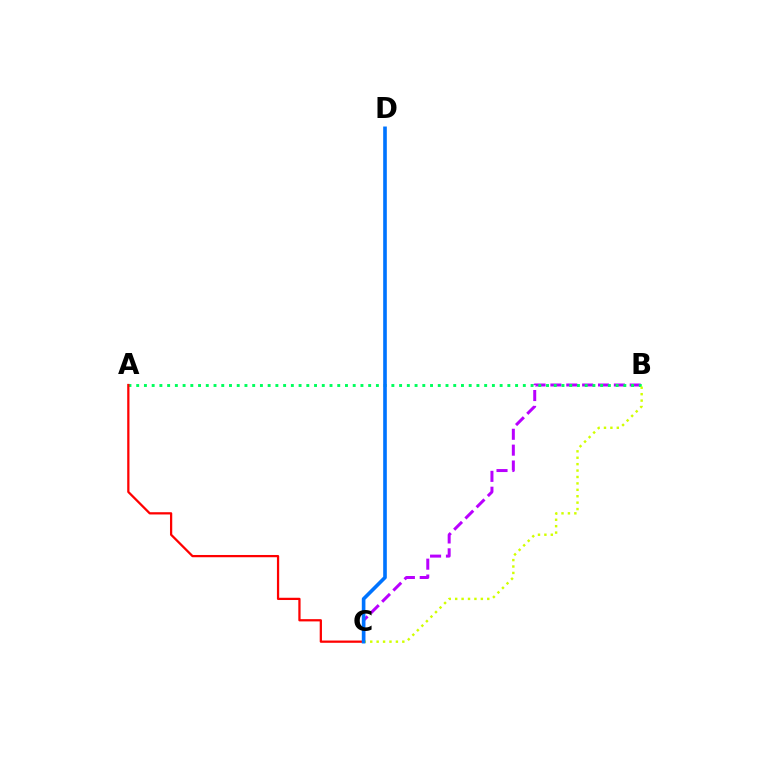{('B', 'C'): [{'color': '#b900ff', 'line_style': 'dashed', 'thickness': 2.16}, {'color': '#d1ff00', 'line_style': 'dotted', 'thickness': 1.74}], ('A', 'B'): [{'color': '#00ff5c', 'line_style': 'dotted', 'thickness': 2.1}], ('A', 'C'): [{'color': '#ff0000', 'line_style': 'solid', 'thickness': 1.62}], ('C', 'D'): [{'color': '#0074ff', 'line_style': 'solid', 'thickness': 2.61}]}